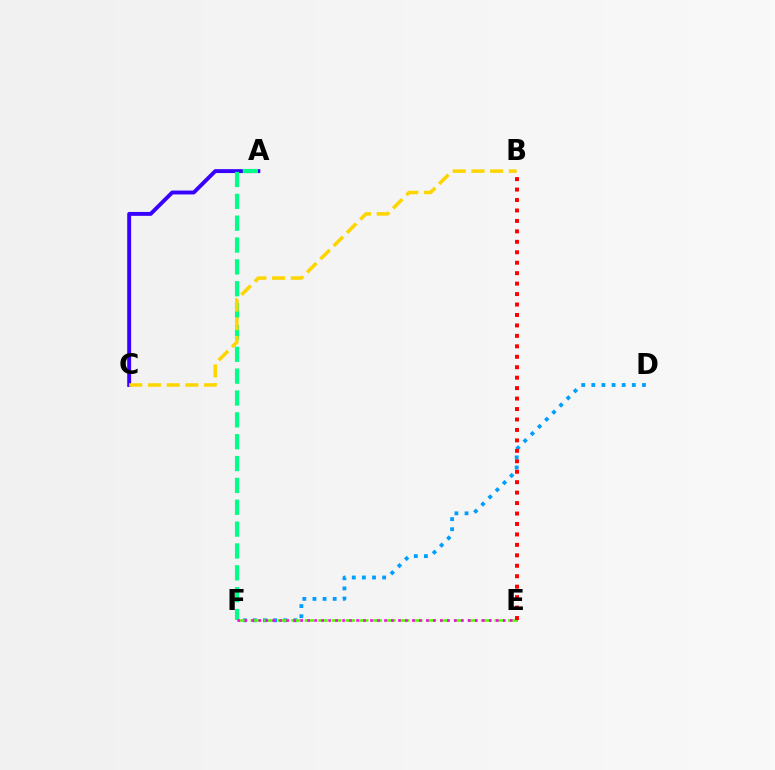{('A', 'C'): [{'color': '#3700ff', 'line_style': 'solid', 'thickness': 2.81}], ('A', 'F'): [{'color': '#00ff86', 'line_style': 'dashed', 'thickness': 2.97}], ('D', 'F'): [{'color': '#009eff', 'line_style': 'dotted', 'thickness': 2.75}], ('E', 'F'): [{'color': '#4fff00', 'line_style': 'dashed', 'thickness': 1.84}, {'color': '#ff00ed', 'line_style': 'dotted', 'thickness': 1.9}], ('B', 'E'): [{'color': '#ff0000', 'line_style': 'dotted', 'thickness': 2.84}], ('B', 'C'): [{'color': '#ffd500', 'line_style': 'dashed', 'thickness': 2.54}]}